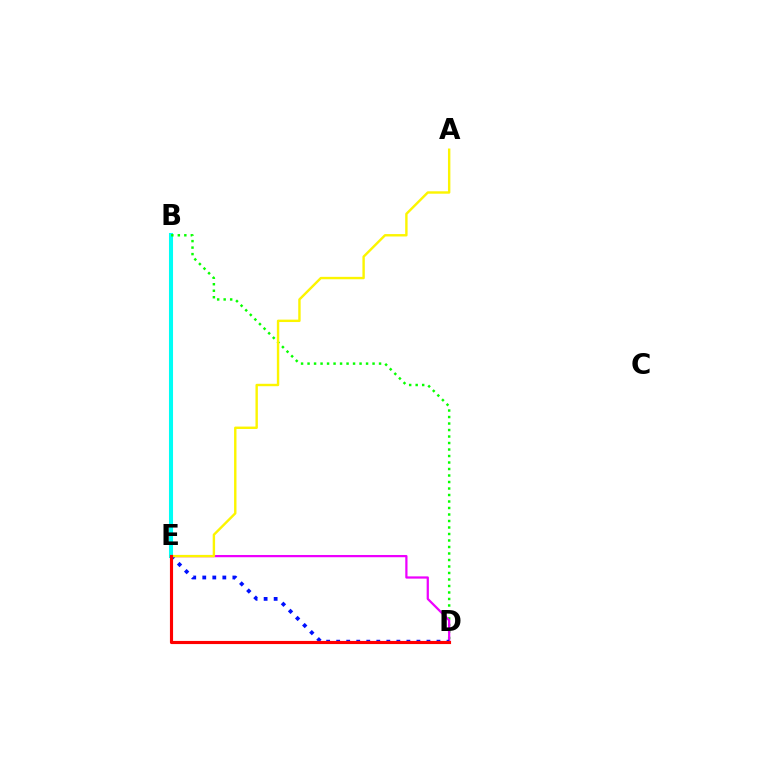{('B', 'E'): [{'color': '#00fff6', 'line_style': 'solid', 'thickness': 2.92}], ('B', 'D'): [{'color': '#08ff00', 'line_style': 'dotted', 'thickness': 1.77}], ('D', 'E'): [{'color': '#ee00ff', 'line_style': 'solid', 'thickness': 1.61}, {'color': '#0010ff', 'line_style': 'dotted', 'thickness': 2.73}, {'color': '#ff0000', 'line_style': 'solid', 'thickness': 2.26}], ('A', 'E'): [{'color': '#fcf500', 'line_style': 'solid', 'thickness': 1.73}]}